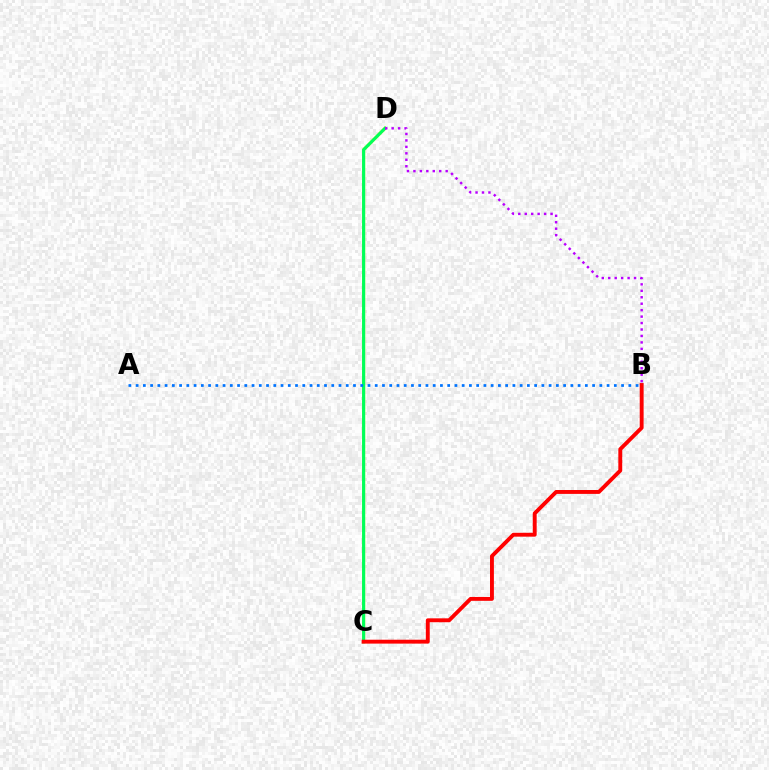{('C', 'D'): [{'color': '#d1ff00', 'line_style': 'solid', 'thickness': 2.23}, {'color': '#00ff5c', 'line_style': 'solid', 'thickness': 2.21}], ('B', 'D'): [{'color': '#b900ff', 'line_style': 'dotted', 'thickness': 1.75}], ('A', 'B'): [{'color': '#0074ff', 'line_style': 'dotted', 'thickness': 1.97}], ('B', 'C'): [{'color': '#ff0000', 'line_style': 'solid', 'thickness': 2.8}]}